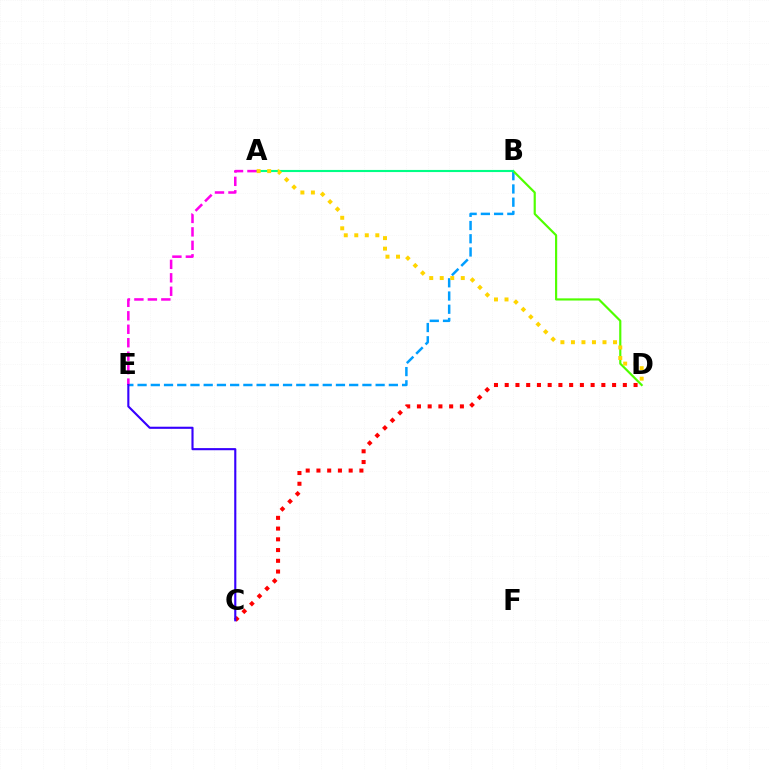{('B', 'E'): [{'color': '#009eff', 'line_style': 'dashed', 'thickness': 1.8}], ('B', 'D'): [{'color': '#4fff00', 'line_style': 'solid', 'thickness': 1.56}], ('A', 'B'): [{'color': '#00ff86', 'line_style': 'solid', 'thickness': 1.52}], ('C', 'D'): [{'color': '#ff0000', 'line_style': 'dotted', 'thickness': 2.92}], ('A', 'E'): [{'color': '#ff00ed', 'line_style': 'dashed', 'thickness': 1.83}], ('A', 'D'): [{'color': '#ffd500', 'line_style': 'dotted', 'thickness': 2.86}], ('C', 'E'): [{'color': '#3700ff', 'line_style': 'solid', 'thickness': 1.53}]}